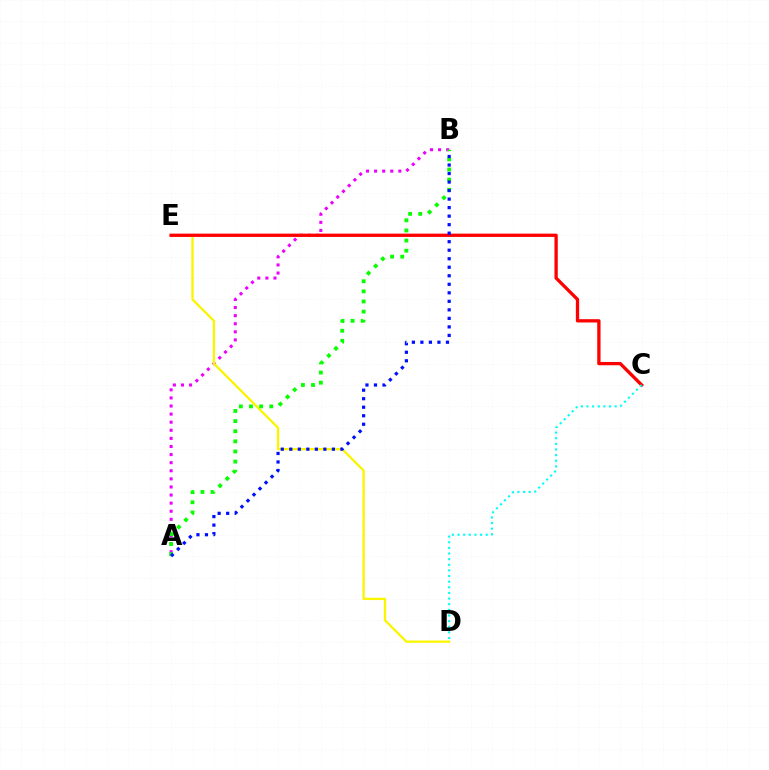{('A', 'B'): [{'color': '#ee00ff', 'line_style': 'dotted', 'thickness': 2.2}, {'color': '#08ff00', 'line_style': 'dotted', 'thickness': 2.75}, {'color': '#0010ff', 'line_style': 'dotted', 'thickness': 2.31}], ('D', 'E'): [{'color': '#fcf500', 'line_style': 'solid', 'thickness': 1.67}], ('C', 'E'): [{'color': '#ff0000', 'line_style': 'solid', 'thickness': 2.38}], ('C', 'D'): [{'color': '#00fff6', 'line_style': 'dotted', 'thickness': 1.53}]}